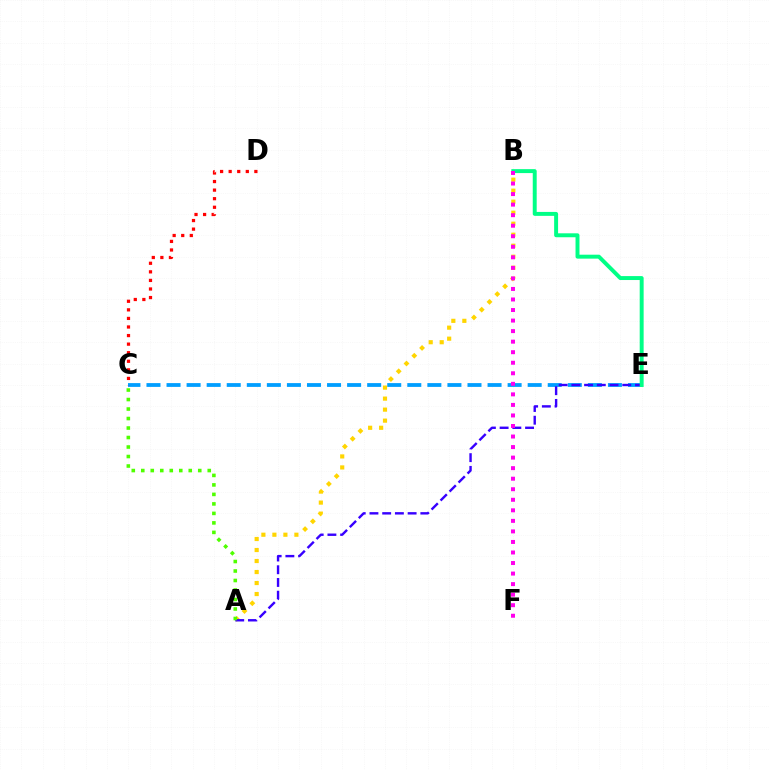{('C', 'E'): [{'color': '#009eff', 'line_style': 'dashed', 'thickness': 2.73}], ('A', 'B'): [{'color': '#ffd500', 'line_style': 'dotted', 'thickness': 2.99}], ('C', 'D'): [{'color': '#ff0000', 'line_style': 'dotted', 'thickness': 2.33}], ('A', 'E'): [{'color': '#3700ff', 'line_style': 'dashed', 'thickness': 1.73}], ('B', 'E'): [{'color': '#00ff86', 'line_style': 'solid', 'thickness': 2.84}], ('A', 'C'): [{'color': '#4fff00', 'line_style': 'dotted', 'thickness': 2.58}], ('B', 'F'): [{'color': '#ff00ed', 'line_style': 'dotted', 'thickness': 2.86}]}